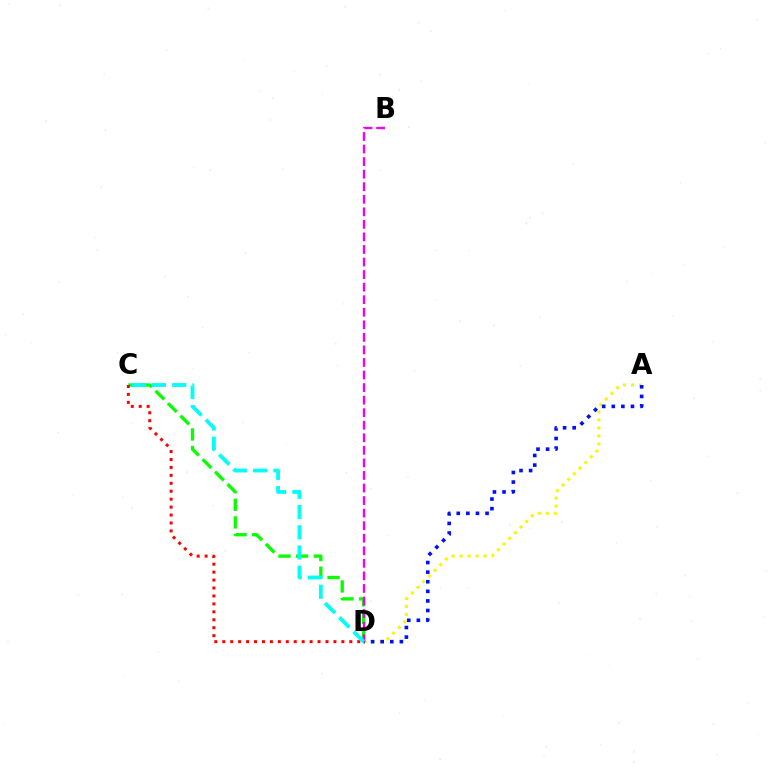{('A', 'D'): [{'color': '#fcf500', 'line_style': 'dotted', 'thickness': 2.17}, {'color': '#0010ff', 'line_style': 'dotted', 'thickness': 2.61}], ('C', 'D'): [{'color': '#08ff00', 'line_style': 'dashed', 'thickness': 2.39}, {'color': '#ff0000', 'line_style': 'dotted', 'thickness': 2.16}, {'color': '#00fff6', 'line_style': 'dashed', 'thickness': 2.74}], ('B', 'D'): [{'color': '#ee00ff', 'line_style': 'dashed', 'thickness': 1.71}]}